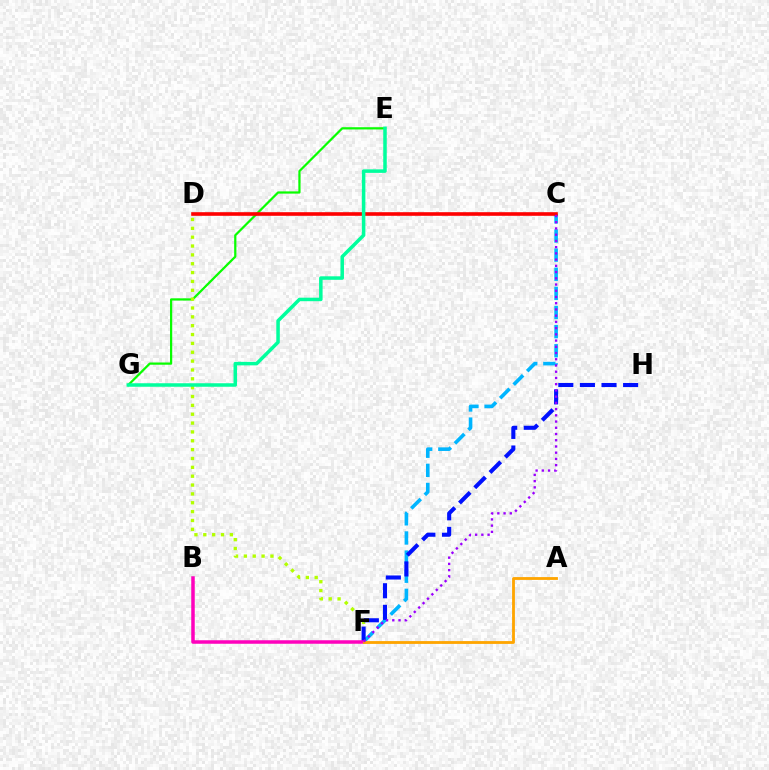{('E', 'G'): [{'color': '#08ff00', 'line_style': 'solid', 'thickness': 1.6}, {'color': '#00ff9d', 'line_style': 'solid', 'thickness': 2.53}], ('C', 'F'): [{'color': '#00b5ff', 'line_style': 'dashed', 'thickness': 2.6}, {'color': '#9b00ff', 'line_style': 'dotted', 'thickness': 1.69}], ('D', 'F'): [{'color': '#b3ff00', 'line_style': 'dotted', 'thickness': 2.41}], ('F', 'H'): [{'color': '#0010ff', 'line_style': 'dashed', 'thickness': 2.93}], ('B', 'F'): [{'color': '#ff00bd', 'line_style': 'solid', 'thickness': 2.52}], ('C', 'D'): [{'color': '#ff0000', 'line_style': 'solid', 'thickness': 2.61}], ('A', 'F'): [{'color': '#ffa500', 'line_style': 'solid', 'thickness': 2.03}]}